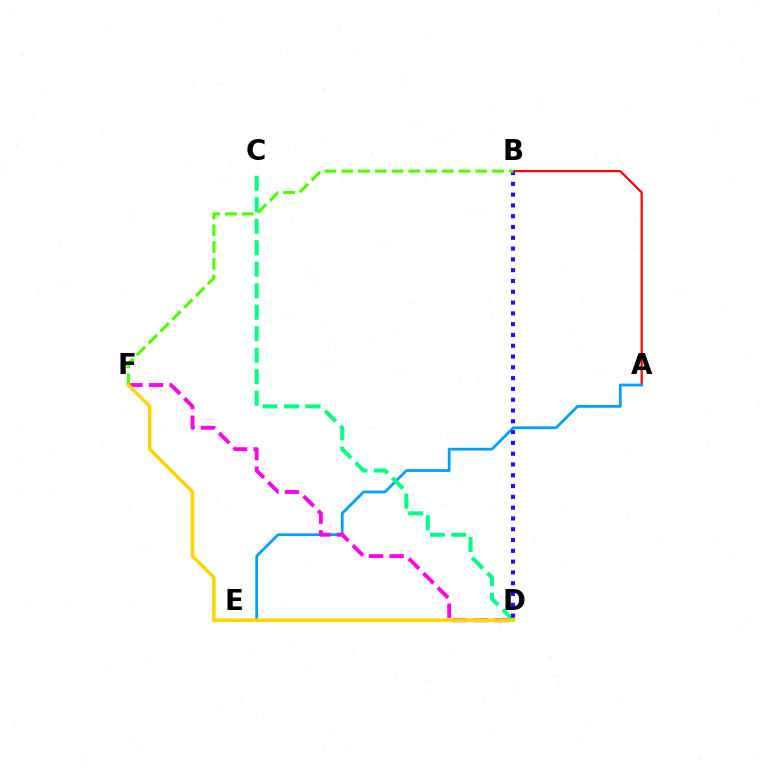{('A', 'B'): [{'color': '#ff0000', 'line_style': 'solid', 'thickness': 1.59}], ('A', 'E'): [{'color': '#009eff', 'line_style': 'solid', 'thickness': 1.98}], ('C', 'D'): [{'color': '#00ff86', 'line_style': 'dashed', 'thickness': 2.92}], ('B', 'D'): [{'color': '#3700ff', 'line_style': 'dotted', 'thickness': 2.93}], ('D', 'F'): [{'color': '#ff00ed', 'line_style': 'dashed', 'thickness': 2.79}, {'color': '#ffd500', 'line_style': 'solid', 'thickness': 2.54}], ('B', 'F'): [{'color': '#4fff00', 'line_style': 'dashed', 'thickness': 2.28}]}